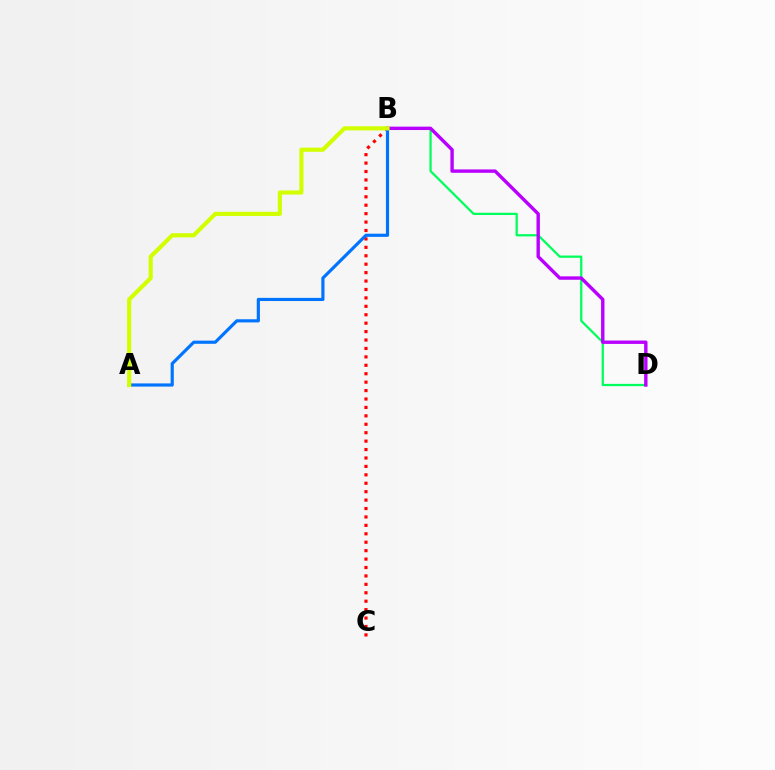{('B', 'D'): [{'color': '#00ff5c', 'line_style': 'solid', 'thickness': 1.63}, {'color': '#b900ff', 'line_style': 'solid', 'thickness': 2.44}], ('B', 'C'): [{'color': '#ff0000', 'line_style': 'dotted', 'thickness': 2.29}], ('A', 'B'): [{'color': '#0074ff', 'line_style': 'solid', 'thickness': 2.28}, {'color': '#d1ff00', 'line_style': 'solid', 'thickness': 2.98}]}